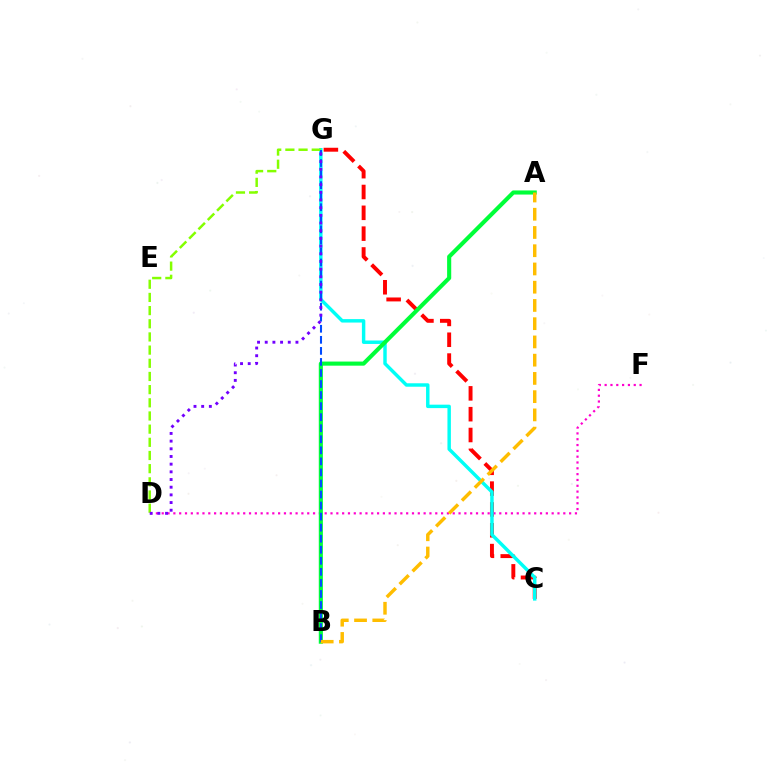{('C', 'G'): [{'color': '#ff0000', 'line_style': 'dashed', 'thickness': 2.83}, {'color': '#00fff6', 'line_style': 'solid', 'thickness': 2.48}], ('D', 'F'): [{'color': '#ff00cf', 'line_style': 'dotted', 'thickness': 1.58}], ('D', 'G'): [{'color': '#84ff00', 'line_style': 'dashed', 'thickness': 1.79}, {'color': '#7200ff', 'line_style': 'dotted', 'thickness': 2.09}], ('A', 'B'): [{'color': '#00ff39', 'line_style': 'solid', 'thickness': 2.96}, {'color': '#ffbd00', 'line_style': 'dashed', 'thickness': 2.48}], ('B', 'G'): [{'color': '#004bff', 'line_style': 'dashed', 'thickness': 1.5}]}